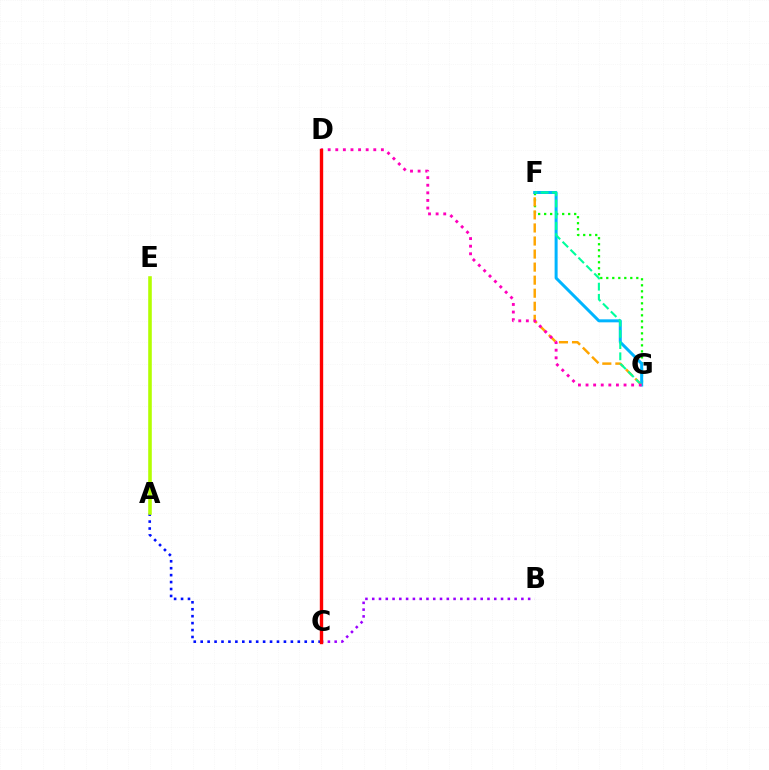{('F', 'G'): [{'color': '#08ff00', 'line_style': 'dotted', 'thickness': 1.63}, {'color': '#ffa500', 'line_style': 'dashed', 'thickness': 1.77}, {'color': '#00b5ff', 'line_style': 'solid', 'thickness': 2.16}, {'color': '#00ff9d', 'line_style': 'dashed', 'thickness': 1.52}], ('B', 'C'): [{'color': '#9b00ff', 'line_style': 'dotted', 'thickness': 1.84}], ('D', 'G'): [{'color': '#ff00bd', 'line_style': 'dotted', 'thickness': 2.06}], ('A', 'C'): [{'color': '#0010ff', 'line_style': 'dotted', 'thickness': 1.88}], ('A', 'E'): [{'color': '#b3ff00', 'line_style': 'solid', 'thickness': 2.58}], ('C', 'D'): [{'color': '#ff0000', 'line_style': 'solid', 'thickness': 2.43}]}